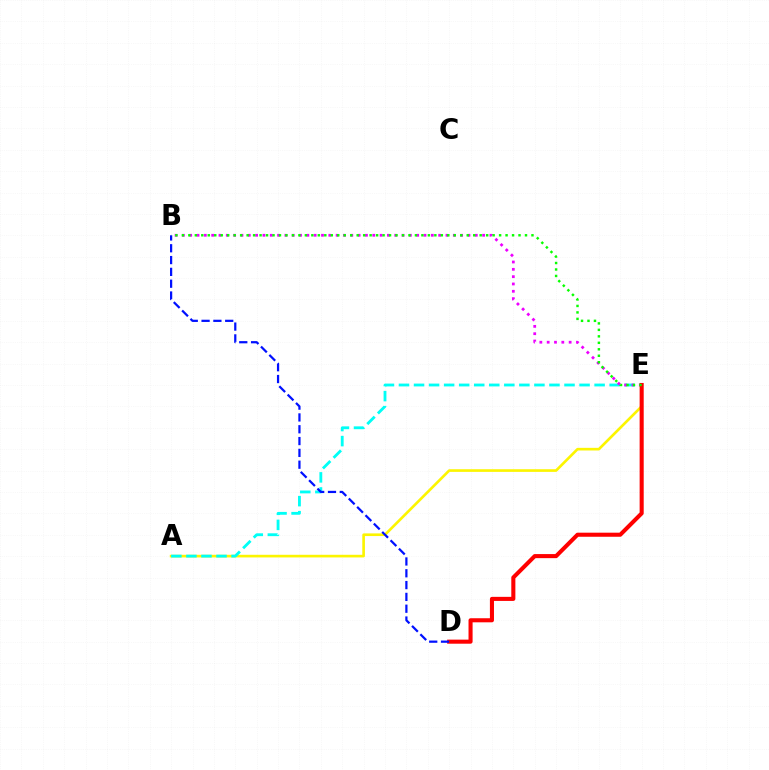{('A', 'E'): [{'color': '#fcf500', 'line_style': 'solid', 'thickness': 1.91}, {'color': '#00fff6', 'line_style': 'dashed', 'thickness': 2.04}], ('B', 'E'): [{'color': '#ee00ff', 'line_style': 'dotted', 'thickness': 1.99}, {'color': '#08ff00', 'line_style': 'dotted', 'thickness': 1.76}], ('D', 'E'): [{'color': '#ff0000', 'line_style': 'solid', 'thickness': 2.93}], ('B', 'D'): [{'color': '#0010ff', 'line_style': 'dashed', 'thickness': 1.61}]}